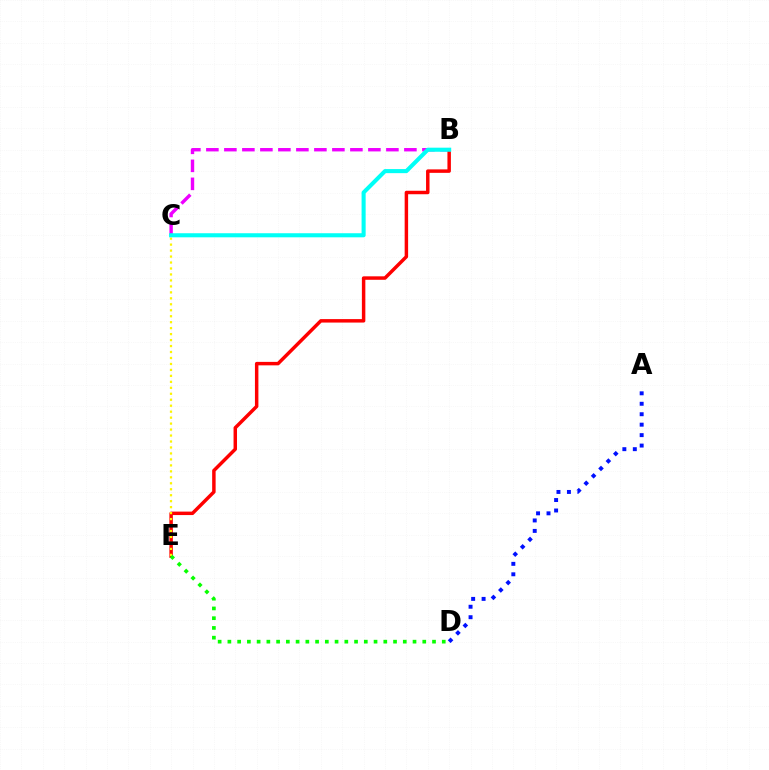{('B', 'C'): [{'color': '#ee00ff', 'line_style': 'dashed', 'thickness': 2.45}, {'color': '#00fff6', 'line_style': 'solid', 'thickness': 2.94}], ('B', 'E'): [{'color': '#ff0000', 'line_style': 'solid', 'thickness': 2.49}], ('C', 'E'): [{'color': '#fcf500', 'line_style': 'dotted', 'thickness': 1.62}], ('D', 'E'): [{'color': '#08ff00', 'line_style': 'dotted', 'thickness': 2.65}], ('A', 'D'): [{'color': '#0010ff', 'line_style': 'dotted', 'thickness': 2.84}]}